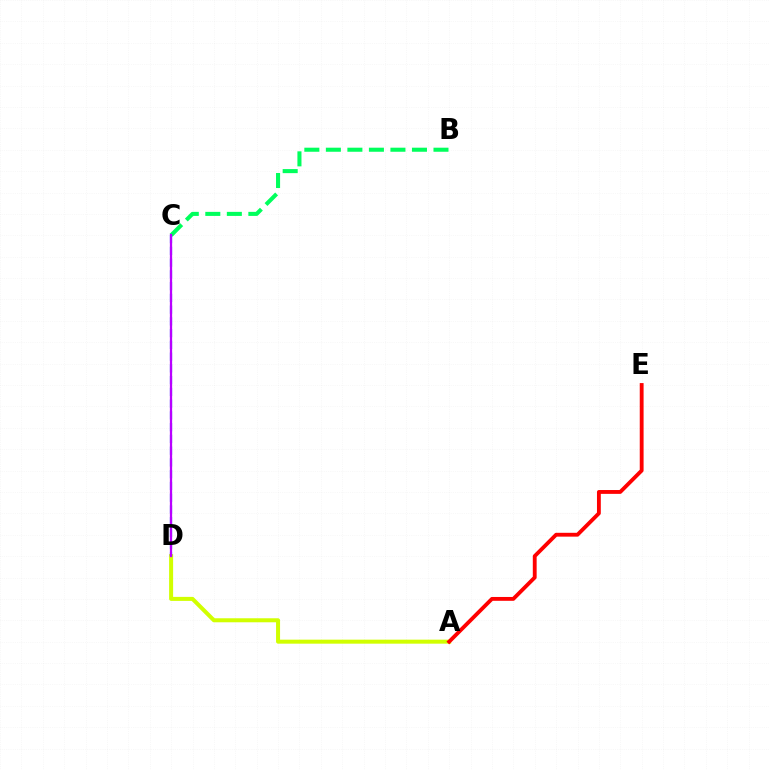{('A', 'D'): [{'color': '#d1ff00', 'line_style': 'solid', 'thickness': 2.89}], ('A', 'E'): [{'color': '#ff0000', 'line_style': 'solid', 'thickness': 2.77}], ('B', 'C'): [{'color': '#00ff5c', 'line_style': 'dashed', 'thickness': 2.92}], ('C', 'D'): [{'color': '#0074ff', 'line_style': 'dashed', 'thickness': 1.6}, {'color': '#b900ff', 'line_style': 'solid', 'thickness': 1.63}]}